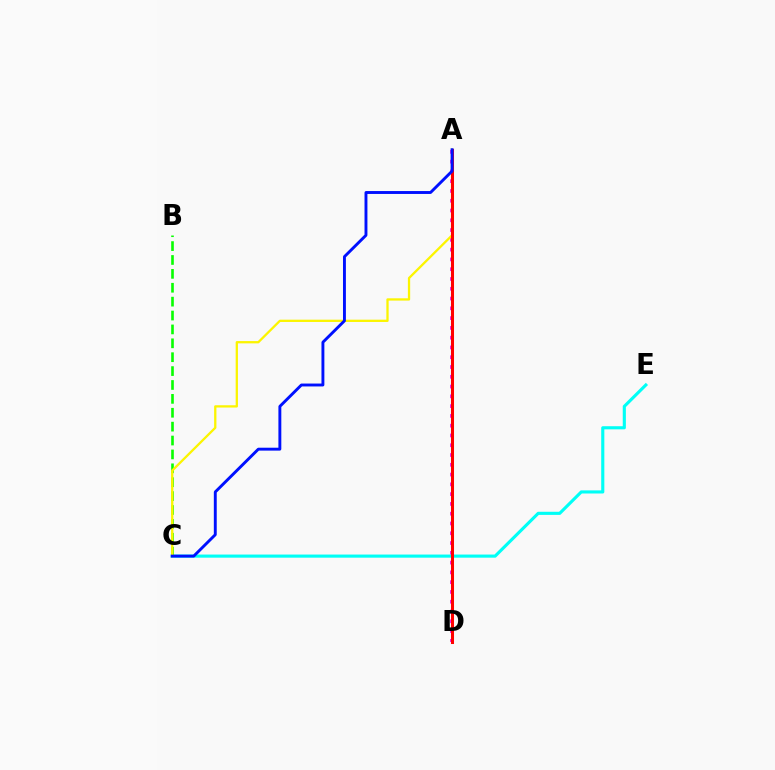{('A', 'D'): [{'color': '#ee00ff', 'line_style': 'dotted', 'thickness': 2.66}, {'color': '#ff0000', 'line_style': 'solid', 'thickness': 2.18}], ('C', 'E'): [{'color': '#00fff6', 'line_style': 'solid', 'thickness': 2.25}], ('B', 'C'): [{'color': '#08ff00', 'line_style': 'dashed', 'thickness': 1.89}], ('A', 'C'): [{'color': '#fcf500', 'line_style': 'solid', 'thickness': 1.65}, {'color': '#0010ff', 'line_style': 'solid', 'thickness': 2.09}]}